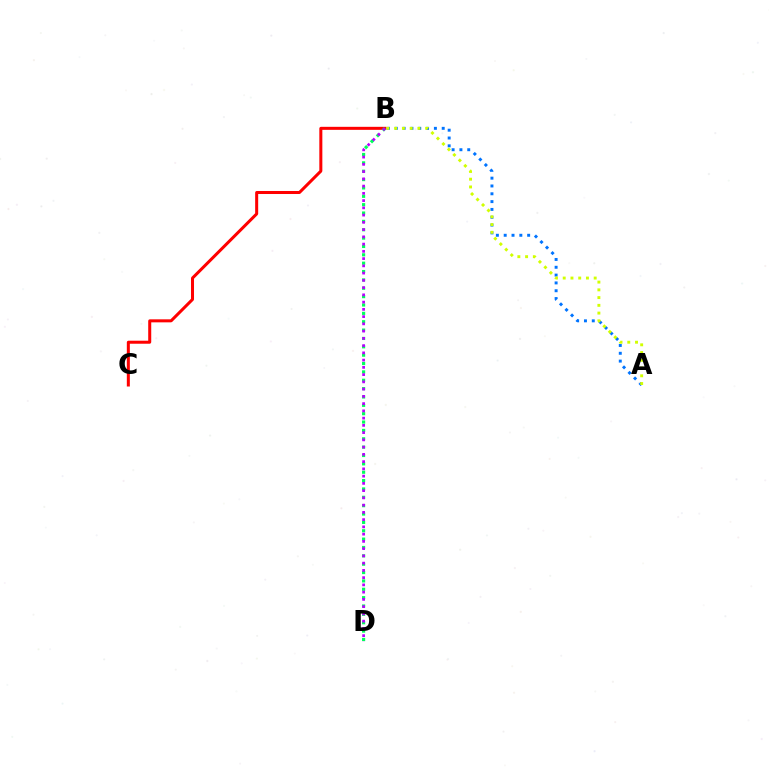{('A', 'B'): [{'color': '#0074ff', 'line_style': 'dotted', 'thickness': 2.12}, {'color': '#d1ff00', 'line_style': 'dotted', 'thickness': 2.1}], ('B', 'C'): [{'color': '#ff0000', 'line_style': 'solid', 'thickness': 2.18}], ('B', 'D'): [{'color': '#00ff5c', 'line_style': 'dotted', 'thickness': 2.27}, {'color': '#b900ff', 'line_style': 'dotted', 'thickness': 1.97}]}